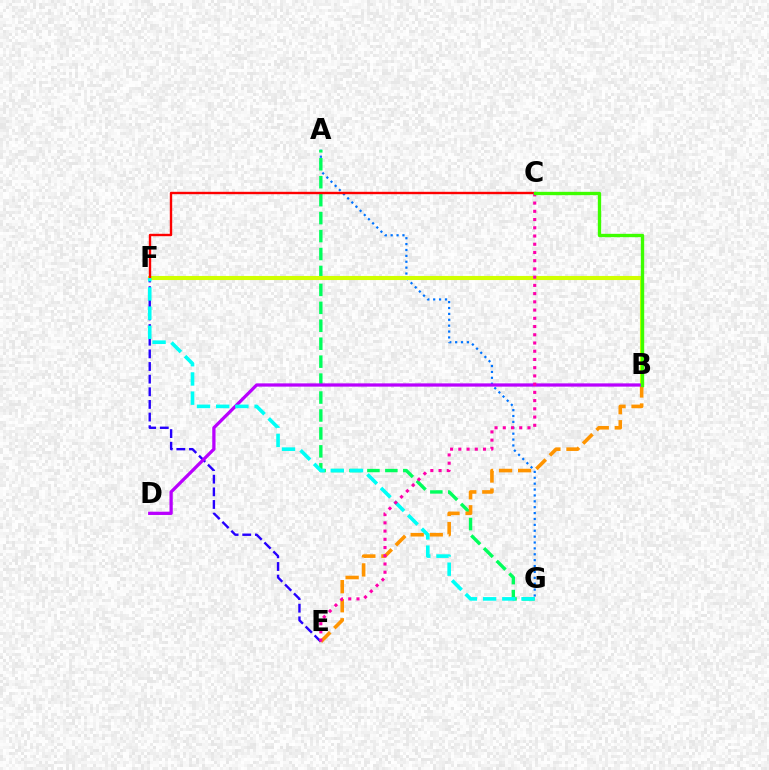{('E', 'F'): [{'color': '#2500ff', 'line_style': 'dashed', 'thickness': 1.72}], ('A', 'G'): [{'color': '#0074ff', 'line_style': 'dotted', 'thickness': 1.6}, {'color': '#00ff5c', 'line_style': 'dashed', 'thickness': 2.44}], ('B', 'F'): [{'color': '#d1ff00', 'line_style': 'solid', 'thickness': 2.94}], ('C', 'F'): [{'color': '#ff0000', 'line_style': 'solid', 'thickness': 1.72}], ('B', 'E'): [{'color': '#ff9400', 'line_style': 'dashed', 'thickness': 2.59}], ('B', 'D'): [{'color': '#b900ff', 'line_style': 'solid', 'thickness': 2.35}], ('F', 'G'): [{'color': '#00fff6', 'line_style': 'dashed', 'thickness': 2.61}], ('C', 'E'): [{'color': '#ff00ac', 'line_style': 'dotted', 'thickness': 2.24}], ('B', 'C'): [{'color': '#3dff00', 'line_style': 'solid', 'thickness': 2.41}]}